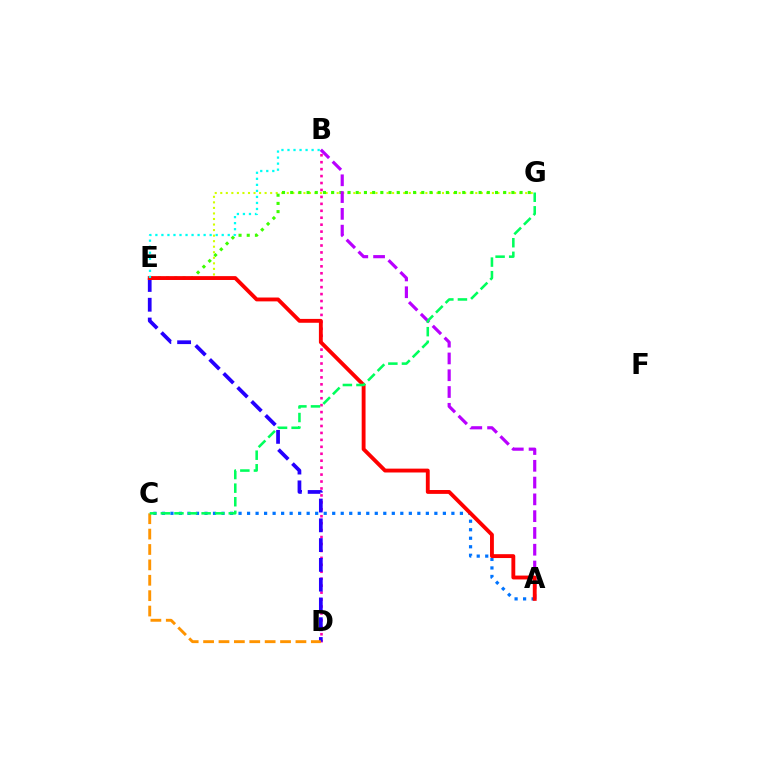{('B', 'D'): [{'color': '#ff00ac', 'line_style': 'dotted', 'thickness': 1.89}], ('A', 'C'): [{'color': '#0074ff', 'line_style': 'dotted', 'thickness': 2.31}], ('D', 'E'): [{'color': '#2500ff', 'line_style': 'dashed', 'thickness': 2.69}], ('E', 'G'): [{'color': '#d1ff00', 'line_style': 'dotted', 'thickness': 1.51}, {'color': '#3dff00', 'line_style': 'dotted', 'thickness': 2.23}], ('A', 'B'): [{'color': '#b900ff', 'line_style': 'dashed', 'thickness': 2.28}], ('A', 'E'): [{'color': '#ff0000', 'line_style': 'solid', 'thickness': 2.78}], ('C', 'D'): [{'color': '#ff9400', 'line_style': 'dashed', 'thickness': 2.09}], ('B', 'E'): [{'color': '#00fff6', 'line_style': 'dotted', 'thickness': 1.64}], ('C', 'G'): [{'color': '#00ff5c', 'line_style': 'dashed', 'thickness': 1.85}]}